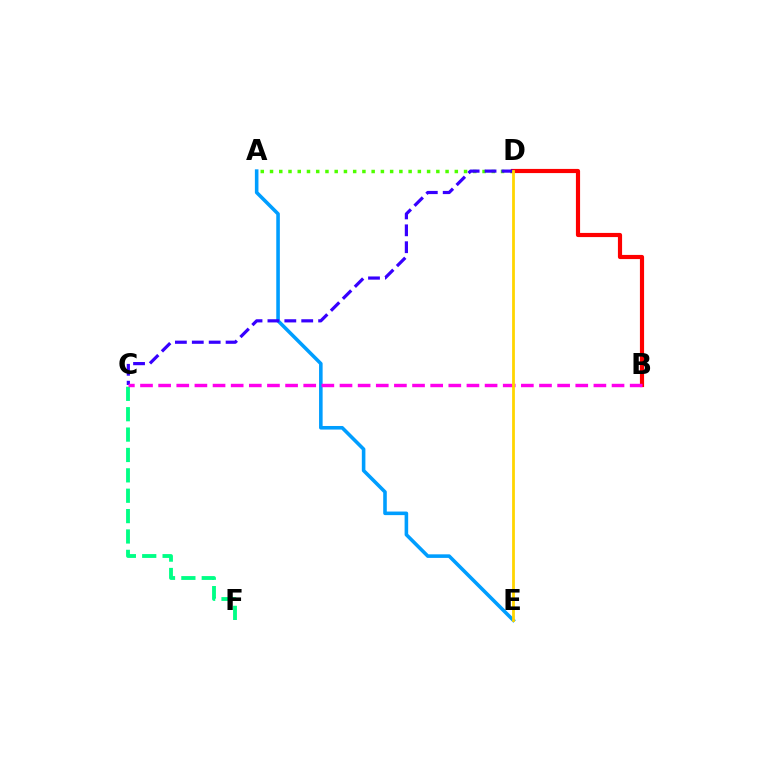{('A', 'D'): [{'color': '#4fff00', 'line_style': 'dotted', 'thickness': 2.51}], ('A', 'E'): [{'color': '#009eff', 'line_style': 'solid', 'thickness': 2.57}], ('B', 'D'): [{'color': '#ff0000', 'line_style': 'solid', 'thickness': 3.0}], ('C', 'F'): [{'color': '#00ff86', 'line_style': 'dashed', 'thickness': 2.77}], ('C', 'D'): [{'color': '#3700ff', 'line_style': 'dashed', 'thickness': 2.3}], ('B', 'C'): [{'color': '#ff00ed', 'line_style': 'dashed', 'thickness': 2.46}], ('D', 'E'): [{'color': '#ffd500', 'line_style': 'solid', 'thickness': 2.01}]}